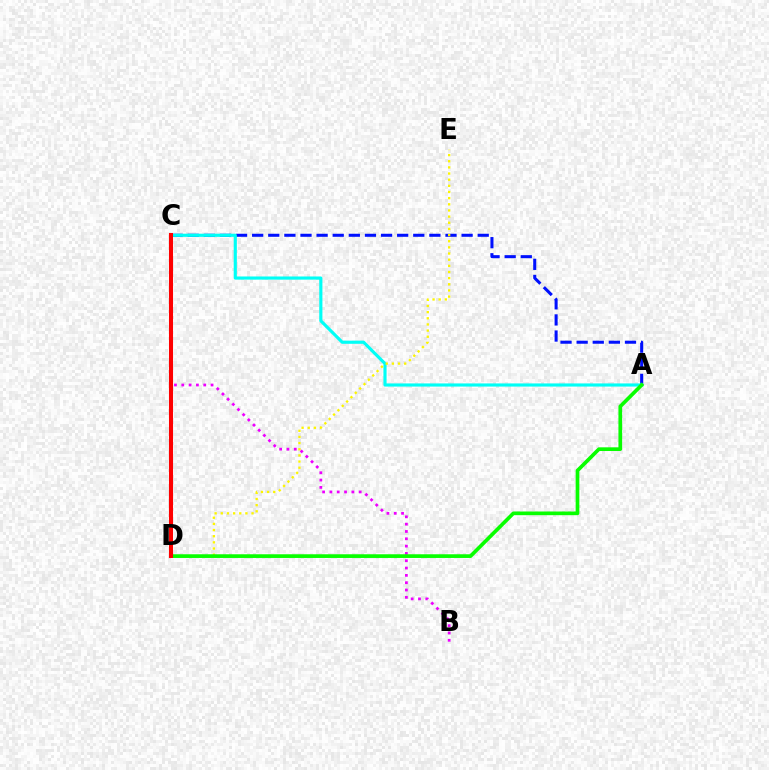{('A', 'C'): [{'color': '#0010ff', 'line_style': 'dashed', 'thickness': 2.19}, {'color': '#00fff6', 'line_style': 'solid', 'thickness': 2.27}], ('B', 'C'): [{'color': '#ee00ff', 'line_style': 'dotted', 'thickness': 1.99}], ('D', 'E'): [{'color': '#fcf500', 'line_style': 'dotted', 'thickness': 1.67}], ('A', 'D'): [{'color': '#08ff00', 'line_style': 'solid', 'thickness': 2.66}], ('C', 'D'): [{'color': '#ff0000', 'line_style': 'solid', 'thickness': 2.91}]}